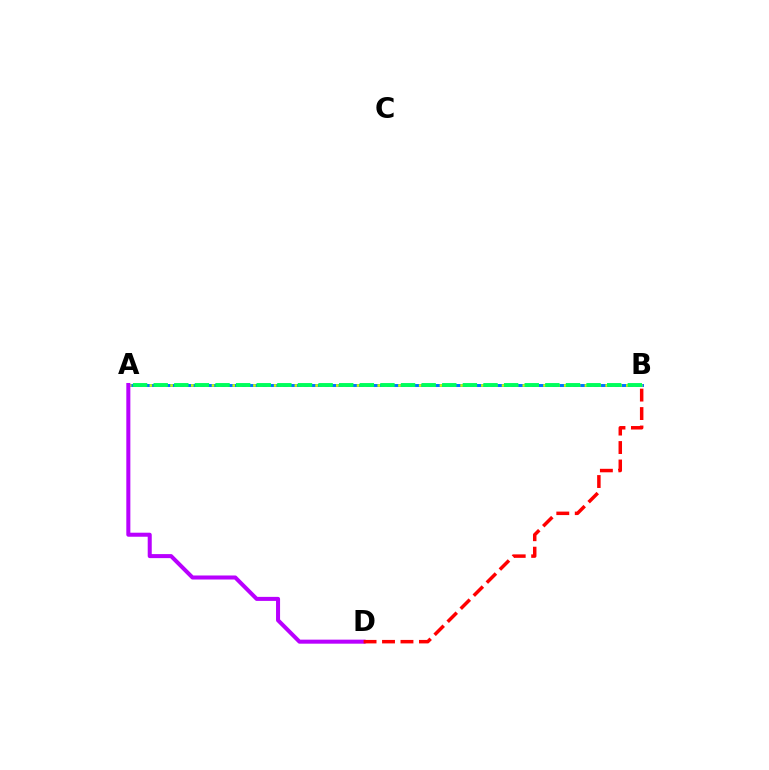{('A', 'B'): [{'color': '#0074ff', 'line_style': 'solid', 'thickness': 2.12}, {'color': '#d1ff00', 'line_style': 'dotted', 'thickness': 1.88}, {'color': '#00ff5c', 'line_style': 'dashed', 'thickness': 2.8}], ('A', 'D'): [{'color': '#b900ff', 'line_style': 'solid', 'thickness': 2.9}], ('B', 'D'): [{'color': '#ff0000', 'line_style': 'dashed', 'thickness': 2.51}]}